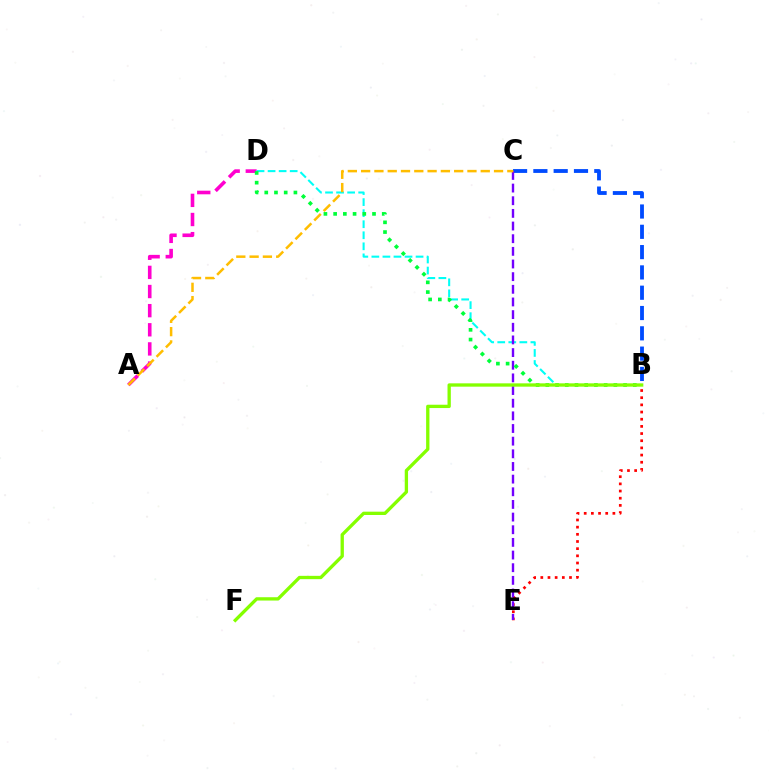{('B', 'E'): [{'color': '#ff0000', 'line_style': 'dotted', 'thickness': 1.95}], ('B', 'C'): [{'color': '#004bff', 'line_style': 'dashed', 'thickness': 2.76}], ('A', 'D'): [{'color': '#ff00cf', 'line_style': 'dashed', 'thickness': 2.6}], ('B', 'D'): [{'color': '#00fff6', 'line_style': 'dashed', 'thickness': 1.5}, {'color': '#00ff39', 'line_style': 'dotted', 'thickness': 2.64}], ('C', 'E'): [{'color': '#7200ff', 'line_style': 'dashed', 'thickness': 1.72}], ('A', 'C'): [{'color': '#ffbd00', 'line_style': 'dashed', 'thickness': 1.81}], ('B', 'F'): [{'color': '#84ff00', 'line_style': 'solid', 'thickness': 2.39}]}